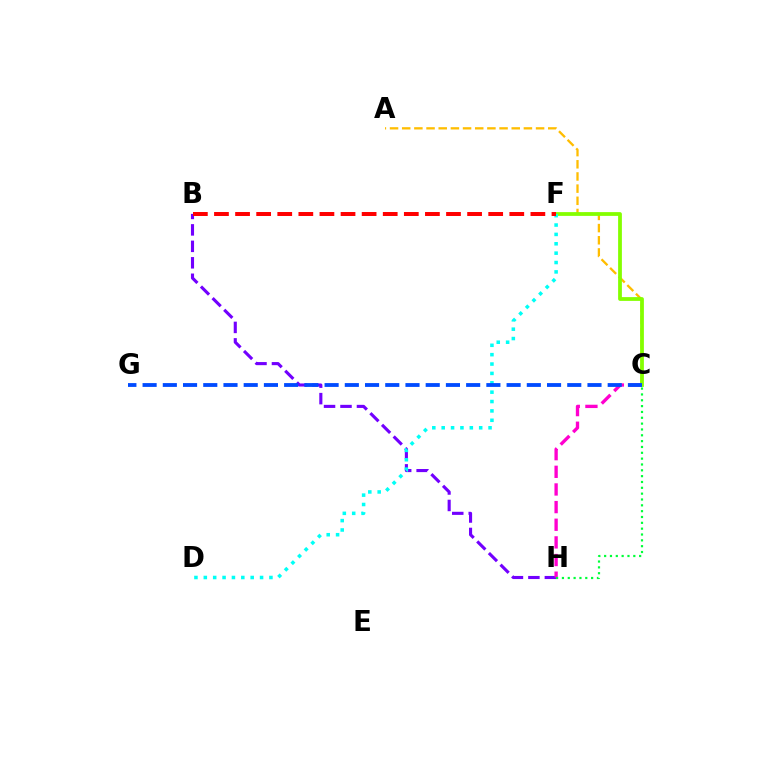{('A', 'C'): [{'color': '#ffbd00', 'line_style': 'dashed', 'thickness': 1.65}], ('B', 'H'): [{'color': '#7200ff', 'line_style': 'dashed', 'thickness': 2.24}], ('C', 'F'): [{'color': '#84ff00', 'line_style': 'solid', 'thickness': 2.72}], ('D', 'F'): [{'color': '#00fff6', 'line_style': 'dotted', 'thickness': 2.55}], ('C', 'H'): [{'color': '#ff00cf', 'line_style': 'dashed', 'thickness': 2.4}, {'color': '#00ff39', 'line_style': 'dotted', 'thickness': 1.59}], ('C', 'G'): [{'color': '#004bff', 'line_style': 'dashed', 'thickness': 2.75}], ('B', 'F'): [{'color': '#ff0000', 'line_style': 'dashed', 'thickness': 2.87}]}